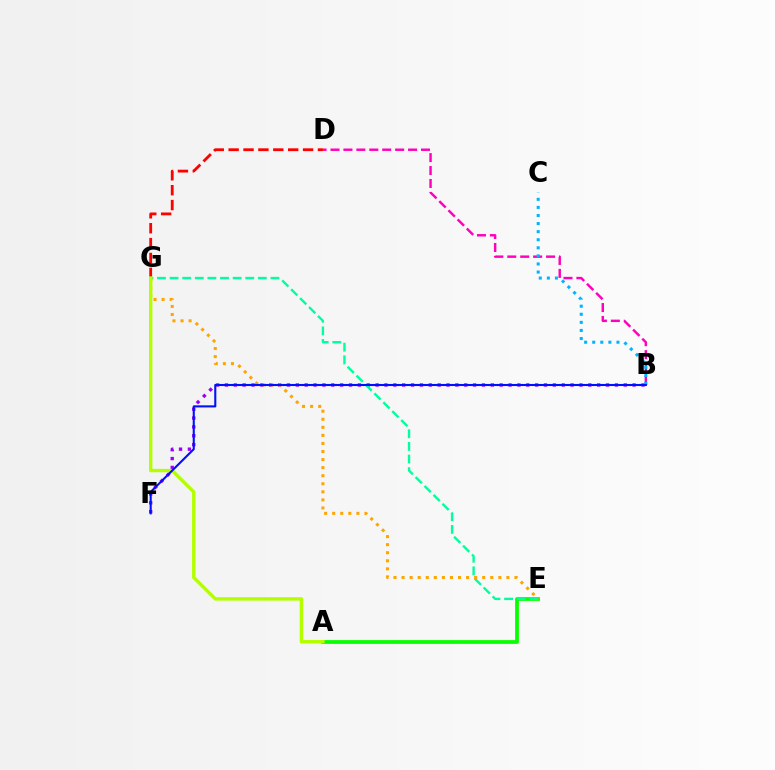{('A', 'E'): [{'color': '#08ff00', 'line_style': 'solid', 'thickness': 2.72}], ('B', 'F'): [{'color': '#9b00ff', 'line_style': 'dotted', 'thickness': 2.41}, {'color': '#0010ff', 'line_style': 'solid', 'thickness': 1.51}], ('B', 'D'): [{'color': '#ff00bd', 'line_style': 'dashed', 'thickness': 1.76}], ('D', 'G'): [{'color': '#ff0000', 'line_style': 'dashed', 'thickness': 2.02}], ('E', 'G'): [{'color': '#00ff9d', 'line_style': 'dashed', 'thickness': 1.71}, {'color': '#ffa500', 'line_style': 'dotted', 'thickness': 2.19}], ('B', 'C'): [{'color': '#00b5ff', 'line_style': 'dotted', 'thickness': 2.2}], ('A', 'G'): [{'color': '#b3ff00', 'line_style': 'solid', 'thickness': 2.44}]}